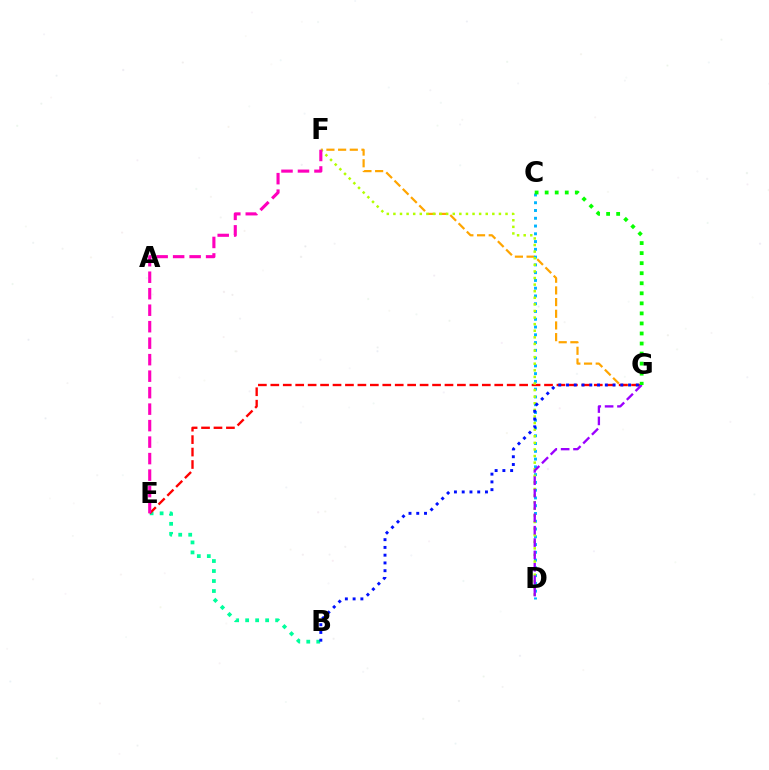{('F', 'G'): [{'color': '#ffa500', 'line_style': 'dashed', 'thickness': 1.59}], ('B', 'E'): [{'color': '#00ff9d', 'line_style': 'dotted', 'thickness': 2.72}], ('C', 'D'): [{'color': '#00b5ff', 'line_style': 'dotted', 'thickness': 2.11}], ('E', 'G'): [{'color': '#ff0000', 'line_style': 'dashed', 'thickness': 1.69}], ('D', 'F'): [{'color': '#b3ff00', 'line_style': 'dotted', 'thickness': 1.79}], ('E', 'F'): [{'color': '#ff00bd', 'line_style': 'dashed', 'thickness': 2.24}], ('D', 'G'): [{'color': '#9b00ff', 'line_style': 'dashed', 'thickness': 1.68}], ('B', 'G'): [{'color': '#0010ff', 'line_style': 'dotted', 'thickness': 2.11}], ('C', 'G'): [{'color': '#08ff00', 'line_style': 'dotted', 'thickness': 2.73}]}